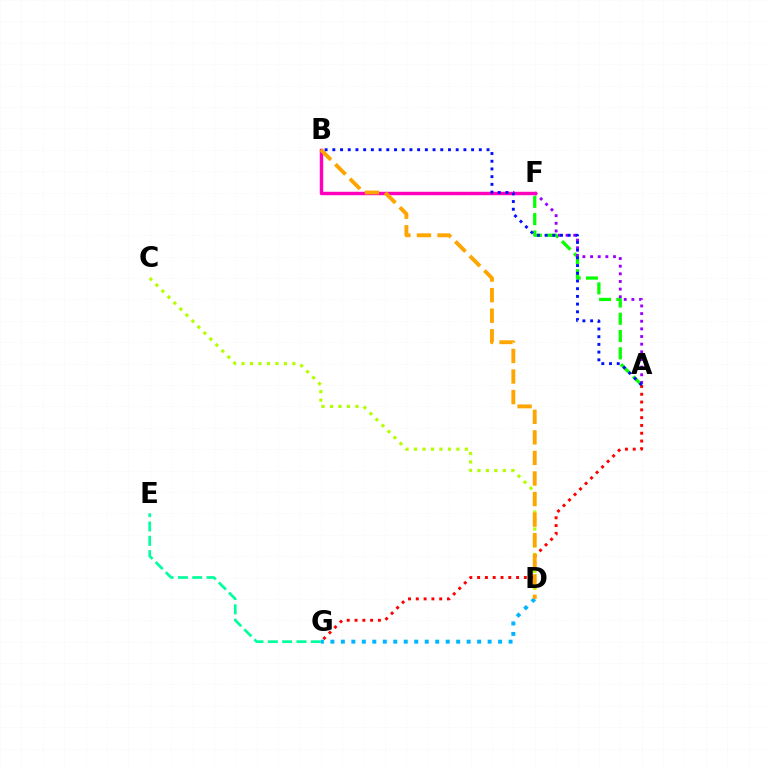{('A', 'F'): [{'color': '#08ff00', 'line_style': 'dashed', 'thickness': 2.35}, {'color': '#9b00ff', 'line_style': 'dotted', 'thickness': 2.08}], ('A', 'G'): [{'color': '#ff0000', 'line_style': 'dotted', 'thickness': 2.12}], ('E', 'G'): [{'color': '#00ff9d', 'line_style': 'dashed', 'thickness': 1.95}], ('D', 'G'): [{'color': '#00b5ff', 'line_style': 'dotted', 'thickness': 2.85}], ('B', 'F'): [{'color': '#ff00bd', 'line_style': 'solid', 'thickness': 2.48}], ('C', 'D'): [{'color': '#b3ff00', 'line_style': 'dotted', 'thickness': 2.3}], ('B', 'D'): [{'color': '#ffa500', 'line_style': 'dashed', 'thickness': 2.79}], ('A', 'B'): [{'color': '#0010ff', 'line_style': 'dotted', 'thickness': 2.09}]}